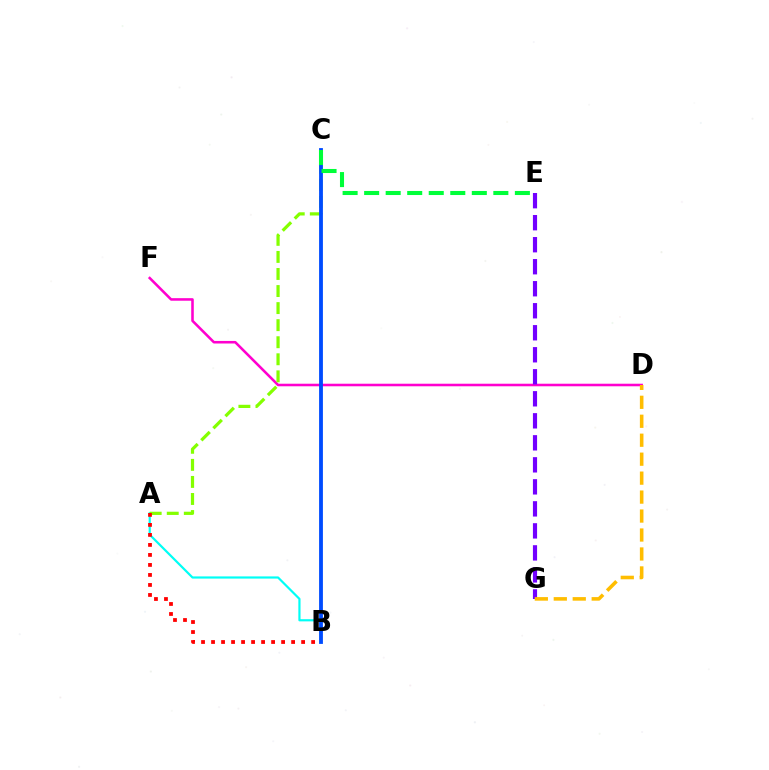{('D', 'F'): [{'color': '#ff00cf', 'line_style': 'solid', 'thickness': 1.84}], ('A', 'B'): [{'color': '#00fff6', 'line_style': 'solid', 'thickness': 1.58}, {'color': '#ff0000', 'line_style': 'dotted', 'thickness': 2.72}], ('A', 'C'): [{'color': '#84ff00', 'line_style': 'dashed', 'thickness': 2.32}], ('E', 'G'): [{'color': '#7200ff', 'line_style': 'dashed', 'thickness': 2.99}], ('B', 'C'): [{'color': '#004bff', 'line_style': 'solid', 'thickness': 2.75}], ('C', 'E'): [{'color': '#00ff39', 'line_style': 'dashed', 'thickness': 2.93}], ('D', 'G'): [{'color': '#ffbd00', 'line_style': 'dashed', 'thickness': 2.58}]}